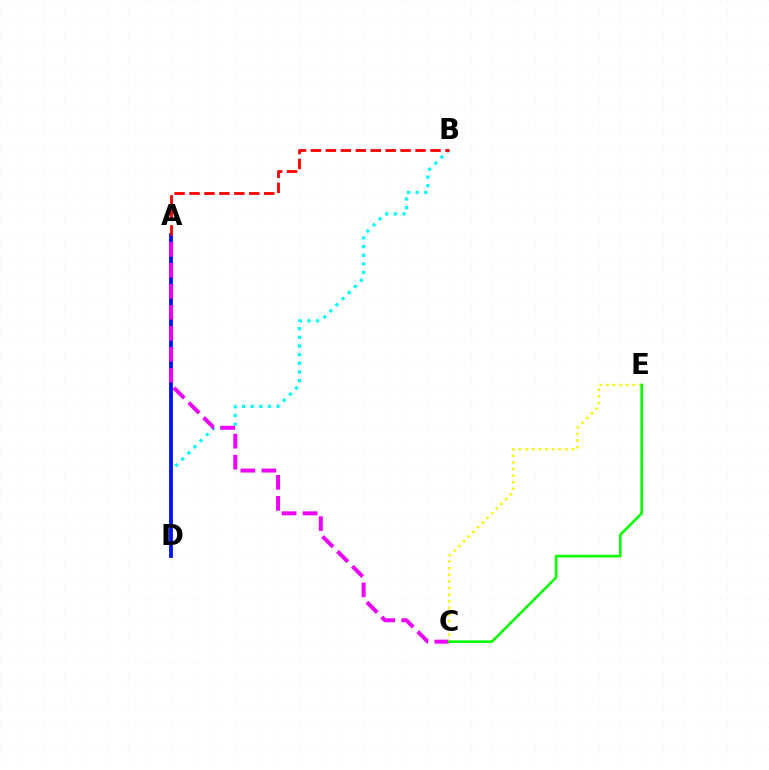{('B', 'D'): [{'color': '#00fff6', 'line_style': 'dotted', 'thickness': 2.35}], ('A', 'D'): [{'color': '#0010ff', 'line_style': 'solid', 'thickness': 2.74}], ('A', 'C'): [{'color': '#ee00ff', 'line_style': 'dashed', 'thickness': 2.85}], ('C', 'E'): [{'color': '#fcf500', 'line_style': 'dotted', 'thickness': 1.8}, {'color': '#08ff00', 'line_style': 'solid', 'thickness': 1.9}], ('A', 'B'): [{'color': '#ff0000', 'line_style': 'dashed', 'thickness': 2.03}]}